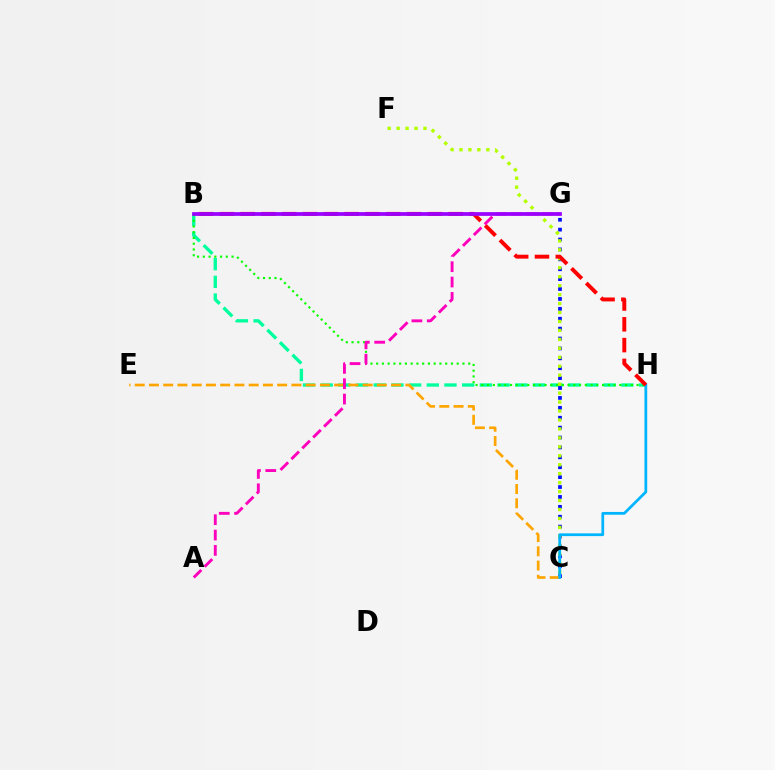{('B', 'H'): [{'color': '#00ff9d', 'line_style': 'dashed', 'thickness': 2.4}, {'color': '#08ff00', 'line_style': 'dotted', 'thickness': 1.56}, {'color': '#ff0000', 'line_style': 'dashed', 'thickness': 2.83}], ('C', 'G'): [{'color': '#0010ff', 'line_style': 'dotted', 'thickness': 2.69}], ('C', 'E'): [{'color': '#ffa500', 'line_style': 'dashed', 'thickness': 1.94}], ('C', 'F'): [{'color': '#b3ff00', 'line_style': 'dotted', 'thickness': 2.43}], ('C', 'H'): [{'color': '#00b5ff', 'line_style': 'solid', 'thickness': 1.99}], ('A', 'G'): [{'color': '#ff00bd', 'line_style': 'dashed', 'thickness': 2.09}], ('B', 'G'): [{'color': '#9b00ff', 'line_style': 'solid', 'thickness': 2.7}]}